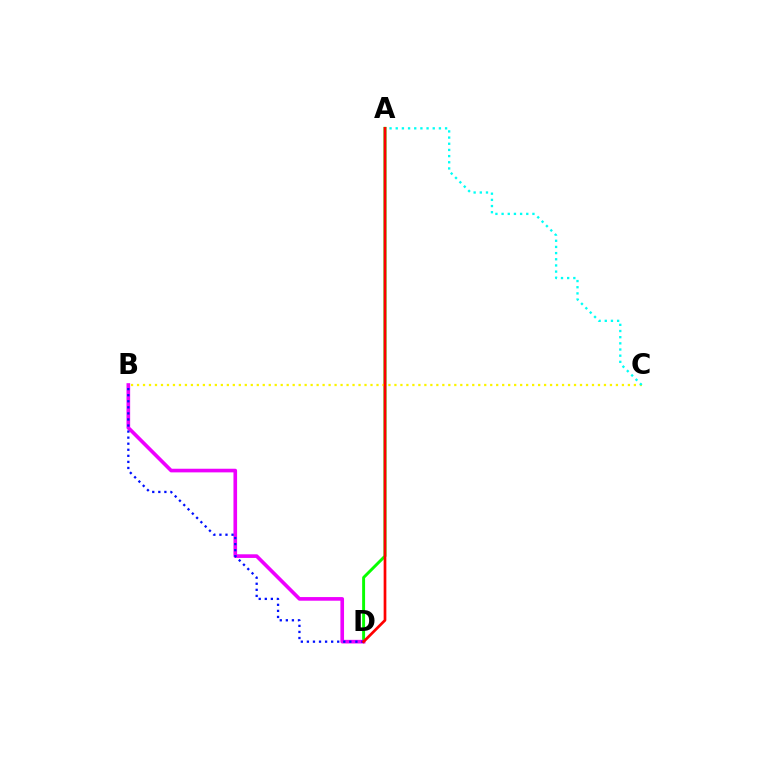{('A', 'D'): [{'color': '#08ff00', 'line_style': 'solid', 'thickness': 2.11}, {'color': '#ff0000', 'line_style': 'solid', 'thickness': 1.95}], ('B', 'D'): [{'color': '#ee00ff', 'line_style': 'solid', 'thickness': 2.62}, {'color': '#0010ff', 'line_style': 'dotted', 'thickness': 1.65}], ('B', 'C'): [{'color': '#fcf500', 'line_style': 'dotted', 'thickness': 1.63}], ('A', 'C'): [{'color': '#00fff6', 'line_style': 'dotted', 'thickness': 1.68}]}